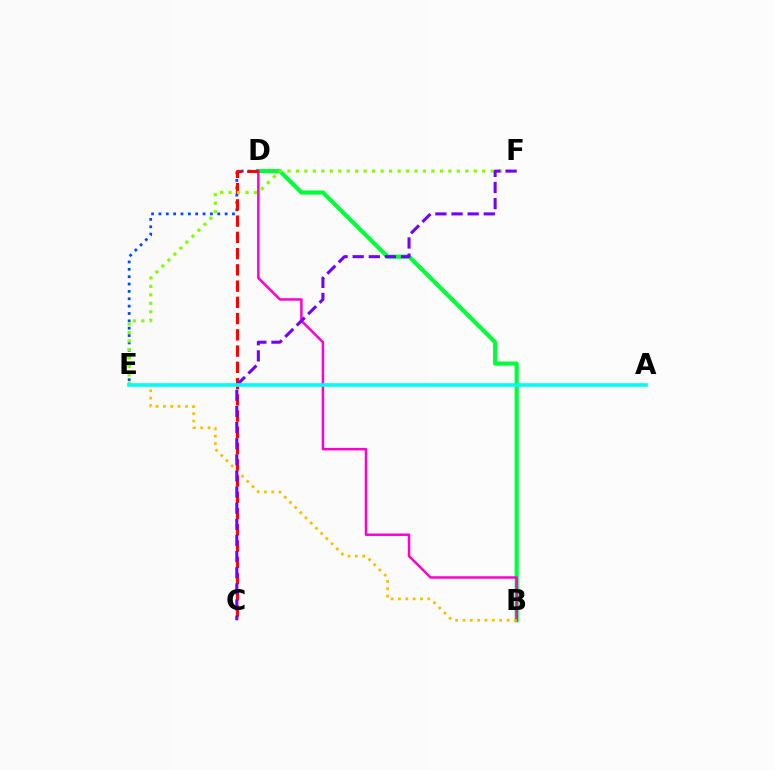{('B', 'D'): [{'color': '#00ff39', 'line_style': 'solid', 'thickness': 3.0}, {'color': '#ff00cf', 'line_style': 'solid', 'thickness': 1.79}], ('D', 'E'): [{'color': '#004bff', 'line_style': 'dotted', 'thickness': 2.0}], ('B', 'E'): [{'color': '#ffbd00', 'line_style': 'dotted', 'thickness': 1.99}], ('C', 'D'): [{'color': '#ff0000', 'line_style': 'dashed', 'thickness': 2.21}], ('E', 'F'): [{'color': '#84ff00', 'line_style': 'dotted', 'thickness': 2.3}], ('C', 'F'): [{'color': '#7200ff', 'line_style': 'dashed', 'thickness': 2.19}], ('A', 'E'): [{'color': '#00fff6', 'line_style': 'solid', 'thickness': 2.62}]}